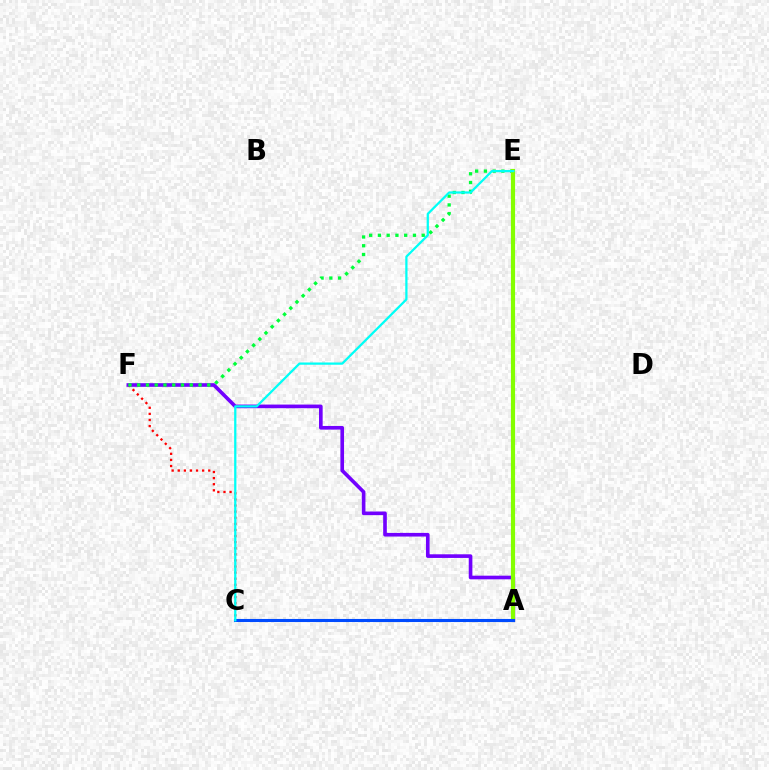{('C', 'F'): [{'color': '#ff0000', 'line_style': 'dotted', 'thickness': 1.66}], ('A', 'F'): [{'color': '#7200ff', 'line_style': 'solid', 'thickness': 2.62}], ('A', 'E'): [{'color': '#ffbd00', 'line_style': 'dotted', 'thickness': 1.72}, {'color': '#ff00cf', 'line_style': 'solid', 'thickness': 1.78}, {'color': '#84ff00', 'line_style': 'solid', 'thickness': 2.99}], ('E', 'F'): [{'color': '#00ff39', 'line_style': 'dotted', 'thickness': 2.38}], ('A', 'C'): [{'color': '#004bff', 'line_style': 'solid', 'thickness': 2.22}], ('C', 'E'): [{'color': '#00fff6', 'line_style': 'solid', 'thickness': 1.62}]}